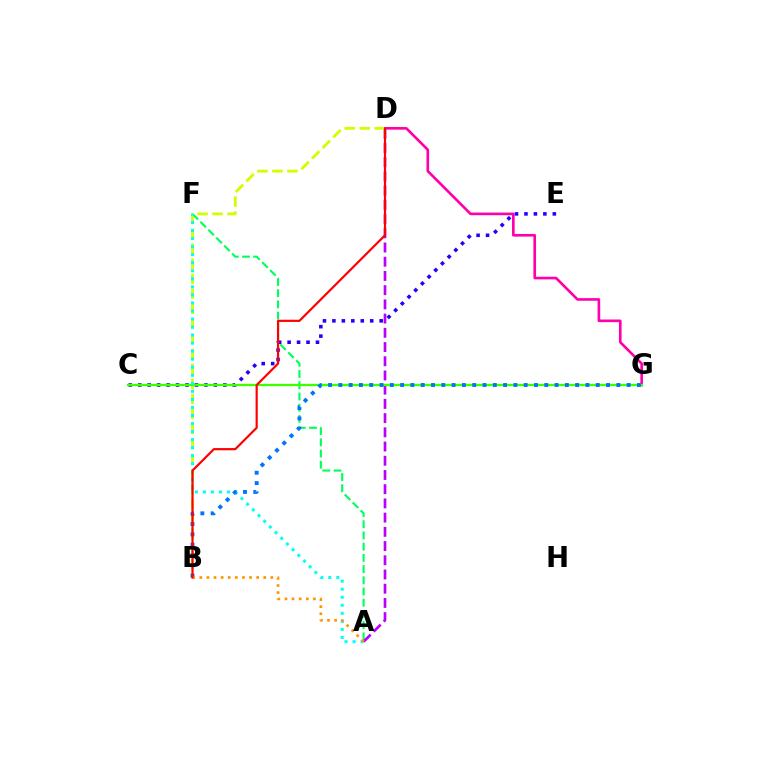{('A', 'F'): [{'color': '#00ff5c', 'line_style': 'dashed', 'thickness': 1.52}, {'color': '#00fff6', 'line_style': 'dotted', 'thickness': 2.18}], ('A', 'D'): [{'color': '#b900ff', 'line_style': 'dashed', 'thickness': 1.93}], ('D', 'G'): [{'color': '#ff00ac', 'line_style': 'solid', 'thickness': 1.9}], ('C', 'E'): [{'color': '#2500ff', 'line_style': 'dotted', 'thickness': 2.57}], ('B', 'D'): [{'color': '#d1ff00', 'line_style': 'dashed', 'thickness': 2.04}, {'color': '#ff0000', 'line_style': 'solid', 'thickness': 1.58}], ('C', 'G'): [{'color': '#3dff00', 'line_style': 'solid', 'thickness': 1.65}], ('B', 'G'): [{'color': '#0074ff', 'line_style': 'dotted', 'thickness': 2.8}], ('A', 'B'): [{'color': '#ff9400', 'line_style': 'dotted', 'thickness': 1.93}]}